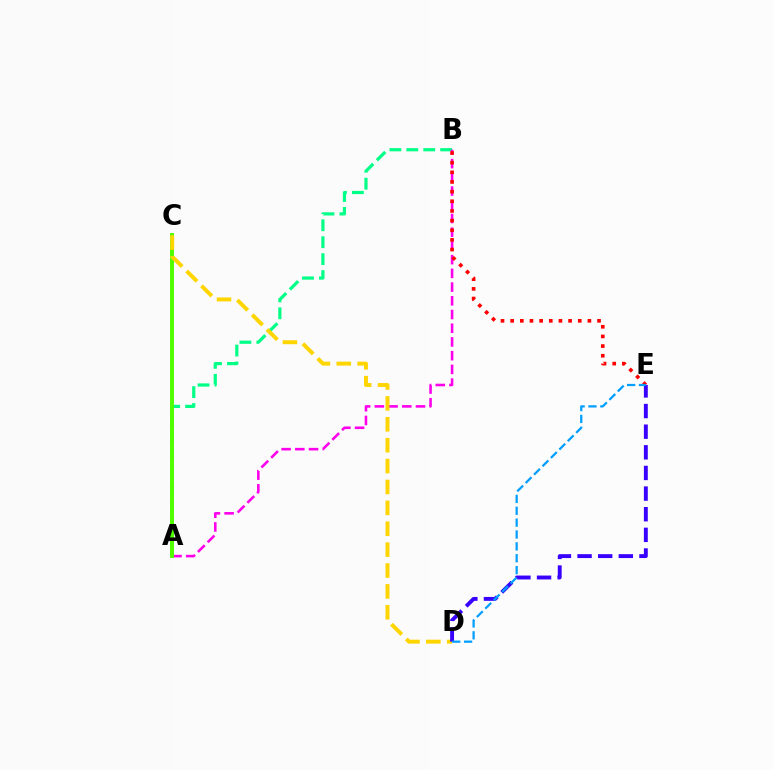{('A', 'B'): [{'color': '#00ff86', 'line_style': 'dashed', 'thickness': 2.3}, {'color': '#ff00ed', 'line_style': 'dashed', 'thickness': 1.86}], ('A', 'C'): [{'color': '#4fff00', 'line_style': 'solid', 'thickness': 2.82}], ('C', 'D'): [{'color': '#ffd500', 'line_style': 'dashed', 'thickness': 2.84}], ('B', 'E'): [{'color': '#ff0000', 'line_style': 'dotted', 'thickness': 2.62}], ('D', 'E'): [{'color': '#3700ff', 'line_style': 'dashed', 'thickness': 2.8}, {'color': '#009eff', 'line_style': 'dashed', 'thickness': 1.61}]}